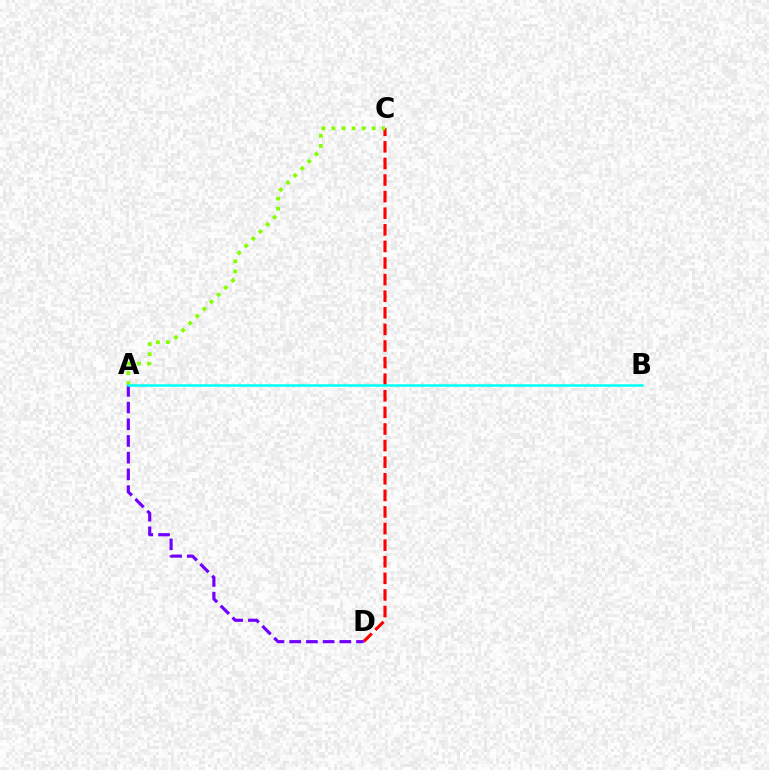{('C', 'D'): [{'color': '#ff0000', 'line_style': 'dashed', 'thickness': 2.25}], ('A', 'D'): [{'color': '#7200ff', 'line_style': 'dashed', 'thickness': 2.27}], ('A', 'C'): [{'color': '#84ff00', 'line_style': 'dotted', 'thickness': 2.73}], ('A', 'B'): [{'color': '#00fff6', 'line_style': 'solid', 'thickness': 1.8}]}